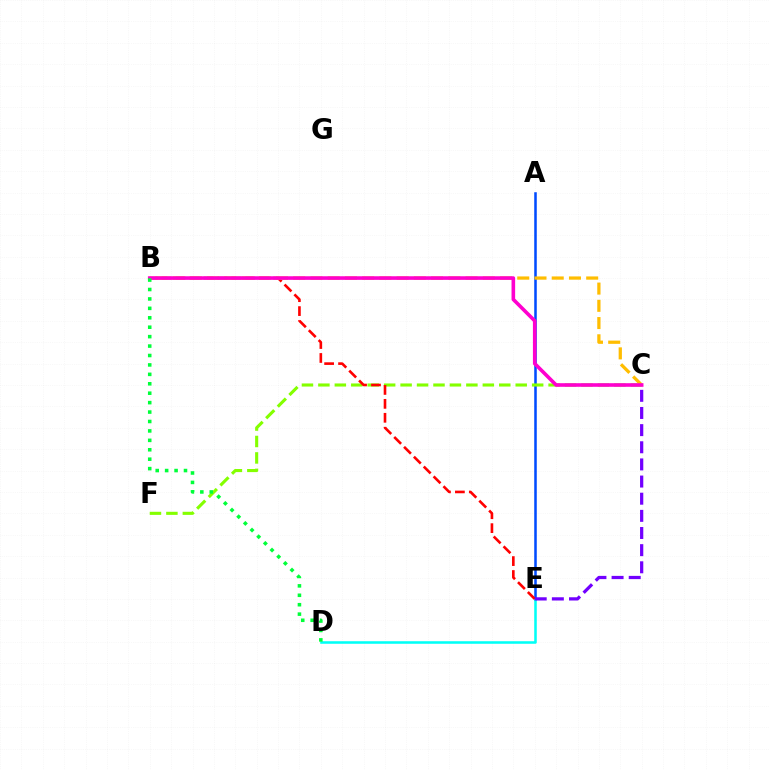{('A', 'E'): [{'color': '#004bff', 'line_style': 'solid', 'thickness': 1.83}], ('D', 'E'): [{'color': '#00fff6', 'line_style': 'solid', 'thickness': 1.84}], ('C', 'F'): [{'color': '#84ff00', 'line_style': 'dashed', 'thickness': 2.23}], ('B', 'E'): [{'color': '#ff0000', 'line_style': 'dashed', 'thickness': 1.89}], ('C', 'E'): [{'color': '#7200ff', 'line_style': 'dashed', 'thickness': 2.33}], ('B', 'C'): [{'color': '#ffbd00', 'line_style': 'dashed', 'thickness': 2.34}, {'color': '#ff00cf', 'line_style': 'solid', 'thickness': 2.6}], ('B', 'D'): [{'color': '#00ff39', 'line_style': 'dotted', 'thickness': 2.56}]}